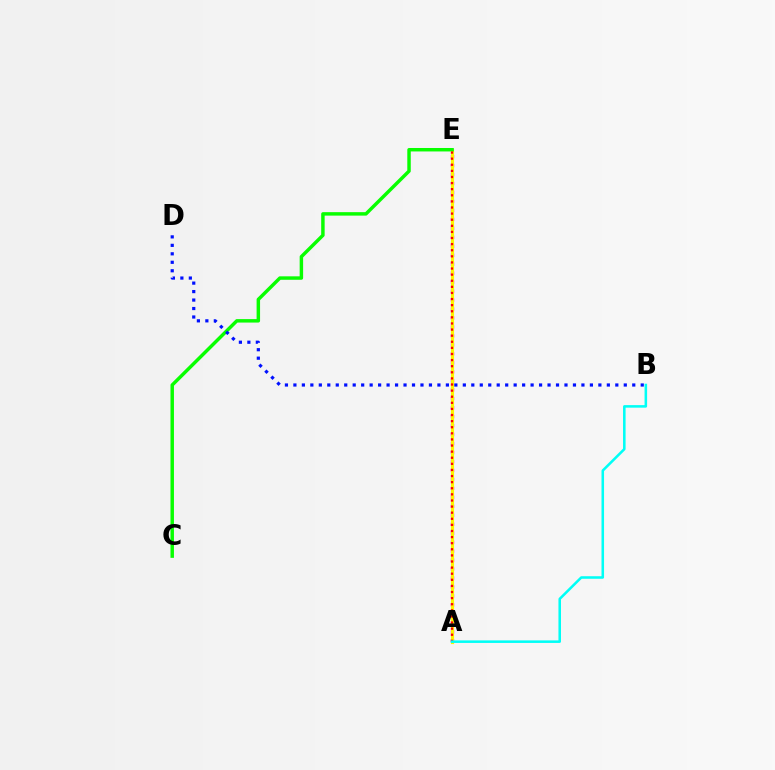{('A', 'E'): [{'color': '#ee00ff', 'line_style': 'dotted', 'thickness': 2.44}, {'color': '#fcf500', 'line_style': 'solid', 'thickness': 2.27}, {'color': '#ff0000', 'line_style': 'dotted', 'thickness': 1.66}], ('C', 'E'): [{'color': '#08ff00', 'line_style': 'solid', 'thickness': 2.49}], ('B', 'D'): [{'color': '#0010ff', 'line_style': 'dotted', 'thickness': 2.3}], ('A', 'B'): [{'color': '#00fff6', 'line_style': 'solid', 'thickness': 1.83}]}